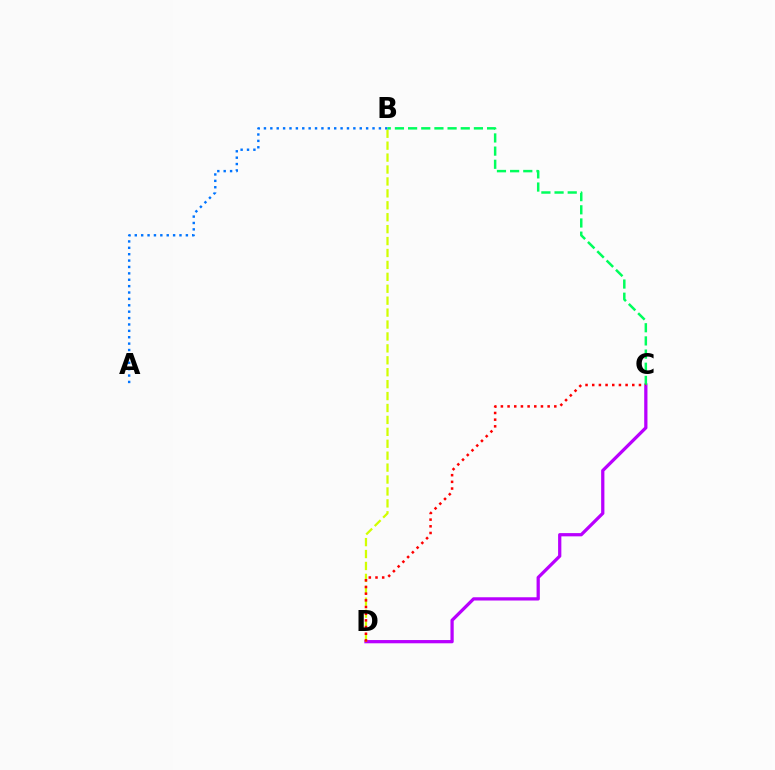{('C', 'D'): [{'color': '#b900ff', 'line_style': 'solid', 'thickness': 2.34}, {'color': '#ff0000', 'line_style': 'dotted', 'thickness': 1.81}], ('B', 'D'): [{'color': '#d1ff00', 'line_style': 'dashed', 'thickness': 1.62}], ('A', 'B'): [{'color': '#0074ff', 'line_style': 'dotted', 'thickness': 1.74}], ('B', 'C'): [{'color': '#00ff5c', 'line_style': 'dashed', 'thickness': 1.79}]}